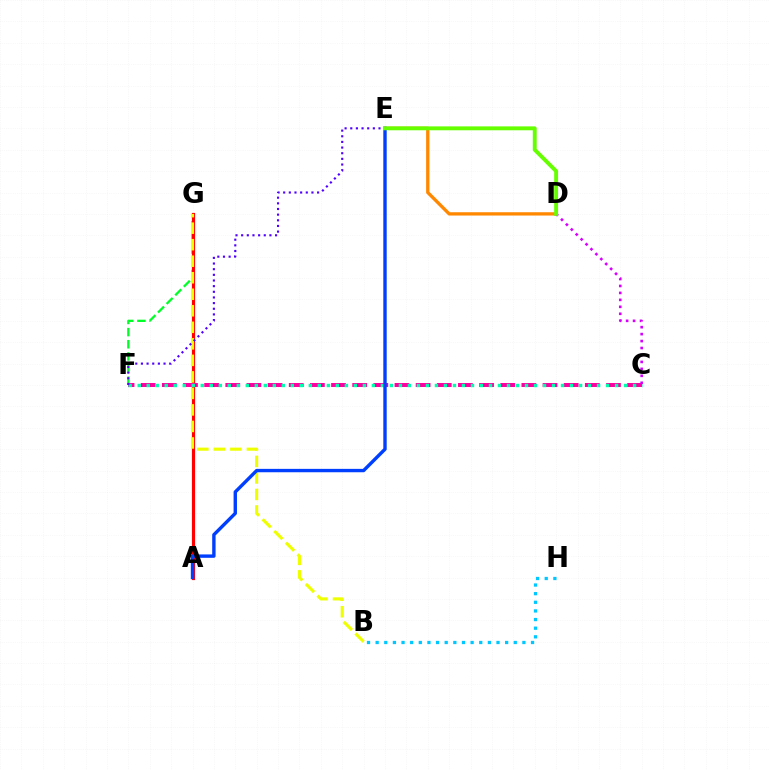{('D', 'E'): [{'color': '#ff8800', 'line_style': 'solid', 'thickness': 2.38}, {'color': '#66ff00', 'line_style': 'solid', 'thickness': 2.81}], ('F', 'G'): [{'color': '#00ff27', 'line_style': 'dashed', 'thickness': 1.65}], ('A', 'G'): [{'color': '#ff0000', 'line_style': 'solid', 'thickness': 2.29}], ('C', 'F'): [{'color': '#ff00a0', 'line_style': 'dashed', 'thickness': 2.87}, {'color': '#00ffaf', 'line_style': 'dotted', 'thickness': 2.45}], ('B', 'G'): [{'color': '#eeff00', 'line_style': 'dashed', 'thickness': 2.24}], ('A', 'E'): [{'color': '#003fff', 'line_style': 'solid', 'thickness': 2.44}], ('C', 'D'): [{'color': '#d600ff', 'line_style': 'dotted', 'thickness': 1.89}], ('E', 'F'): [{'color': '#4f00ff', 'line_style': 'dotted', 'thickness': 1.54}], ('B', 'H'): [{'color': '#00c7ff', 'line_style': 'dotted', 'thickness': 2.35}]}